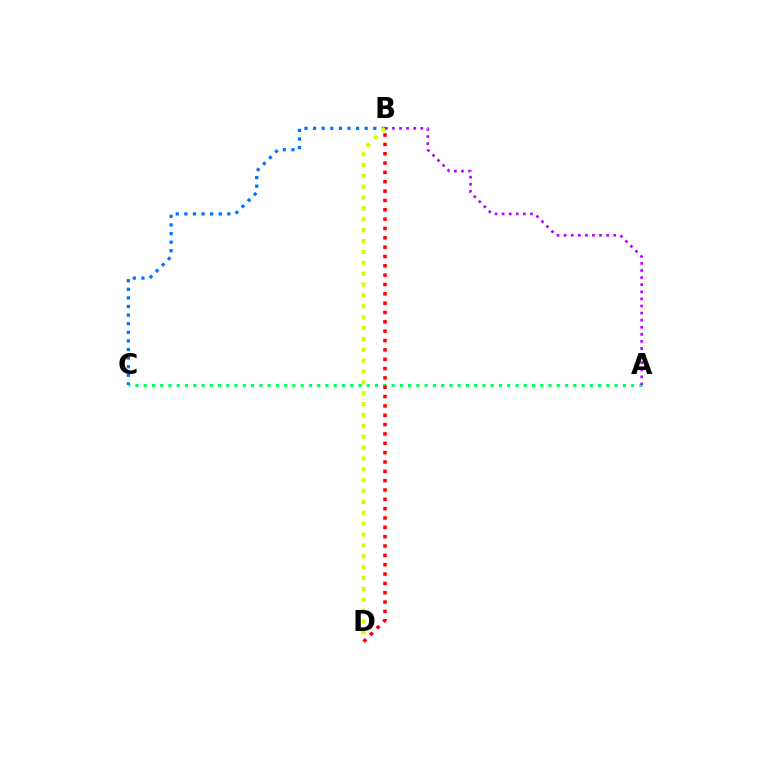{('A', 'C'): [{'color': '#00ff5c', 'line_style': 'dotted', 'thickness': 2.24}], ('B', 'C'): [{'color': '#0074ff', 'line_style': 'dotted', 'thickness': 2.34}], ('B', 'D'): [{'color': '#d1ff00', 'line_style': 'dotted', 'thickness': 2.95}, {'color': '#ff0000', 'line_style': 'dotted', 'thickness': 2.54}], ('A', 'B'): [{'color': '#b900ff', 'line_style': 'dotted', 'thickness': 1.93}]}